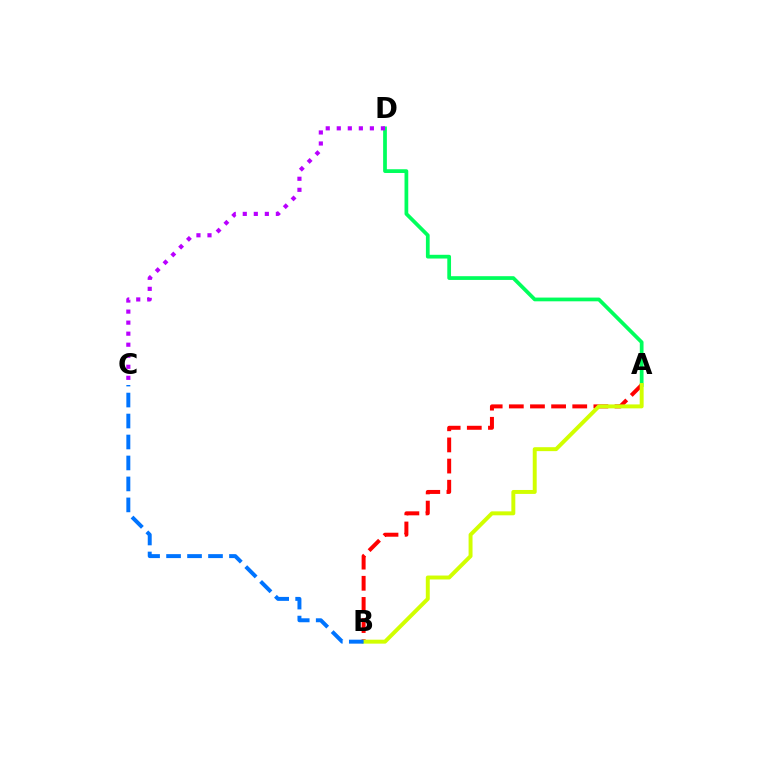{('A', 'D'): [{'color': '#00ff5c', 'line_style': 'solid', 'thickness': 2.69}], ('A', 'B'): [{'color': '#ff0000', 'line_style': 'dashed', 'thickness': 2.87}, {'color': '#d1ff00', 'line_style': 'solid', 'thickness': 2.84}], ('C', 'D'): [{'color': '#b900ff', 'line_style': 'dotted', 'thickness': 3.0}], ('B', 'C'): [{'color': '#0074ff', 'line_style': 'dashed', 'thickness': 2.85}]}